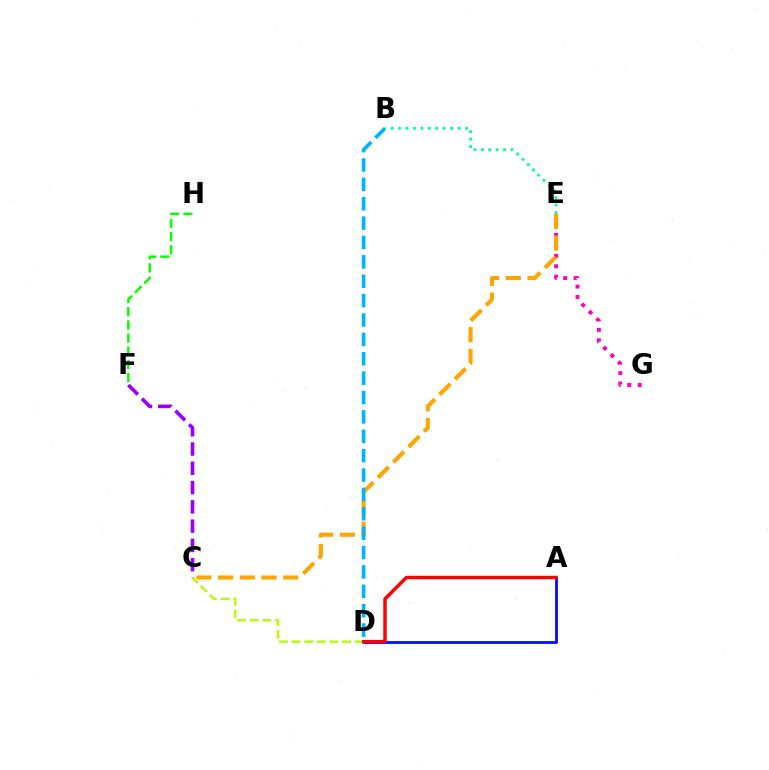{('C', 'D'): [{'color': '#b3ff00', 'line_style': 'dashed', 'thickness': 1.72}], ('C', 'F'): [{'color': '#9b00ff', 'line_style': 'dashed', 'thickness': 2.62}], ('E', 'G'): [{'color': '#ff00bd', 'line_style': 'dotted', 'thickness': 2.83}], ('F', 'H'): [{'color': '#08ff00', 'line_style': 'dashed', 'thickness': 1.79}], ('C', 'E'): [{'color': '#ffa500', 'line_style': 'dashed', 'thickness': 2.95}], ('A', 'D'): [{'color': '#0010ff', 'line_style': 'solid', 'thickness': 2.02}, {'color': '#ff0000', 'line_style': 'solid', 'thickness': 2.47}], ('B', 'D'): [{'color': '#00b5ff', 'line_style': 'dashed', 'thickness': 2.63}], ('B', 'E'): [{'color': '#00ff9d', 'line_style': 'dotted', 'thickness': 2.02}]}